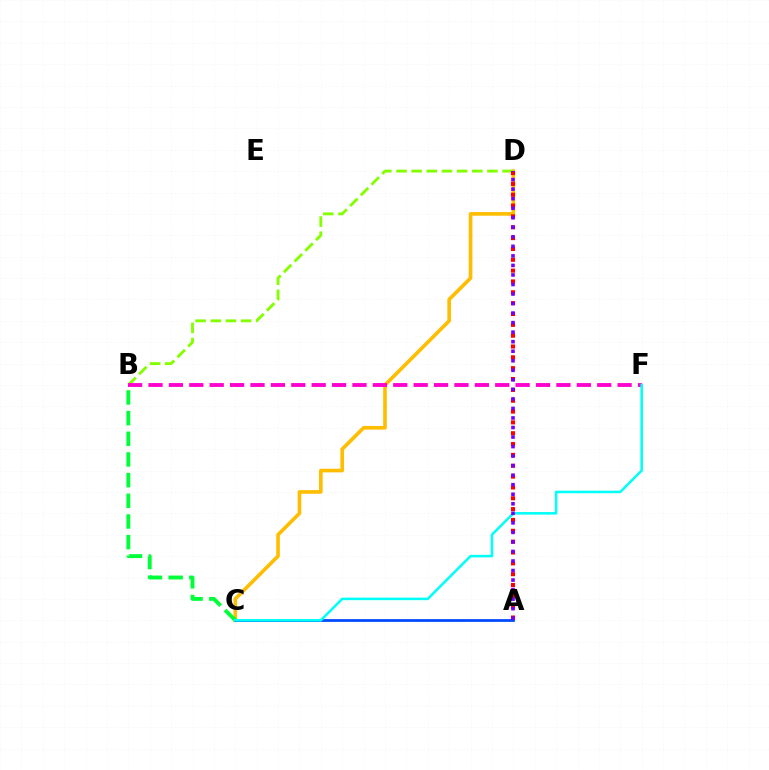{('C', 'D'): [{'color': '#ffbd00', 'line_style': 'solid', 'thickness': 2.61}], ('B', 'D'): [{'color': '#84ff00', 'line_style': 'dashed', 'thickness': 2.06}], ('A', 'D'): [{'color': '#ff0000', 'line_style': 'dotted', 'thickness': 2.95}, {'color': '#7200ff', 'line_style': 'dotted', 'thickness': 2.59}], ('A', 'C'): [{'color': '#004bff', 'line_style': 'solid', 'thickness': 1.99}], ('B', 'C'): [{'color': '#00ff39', 'line_style': 'dashed', 'thickness': 2.81}], ('B', 'F'): [{'color': '#ff00cf', 'line_style': 'dashed', 'thickness': 2.77}], ('C', 'F'): [{'color': '#00fff6', 'line_style': 'solid', 'thickness': 1.84}]}